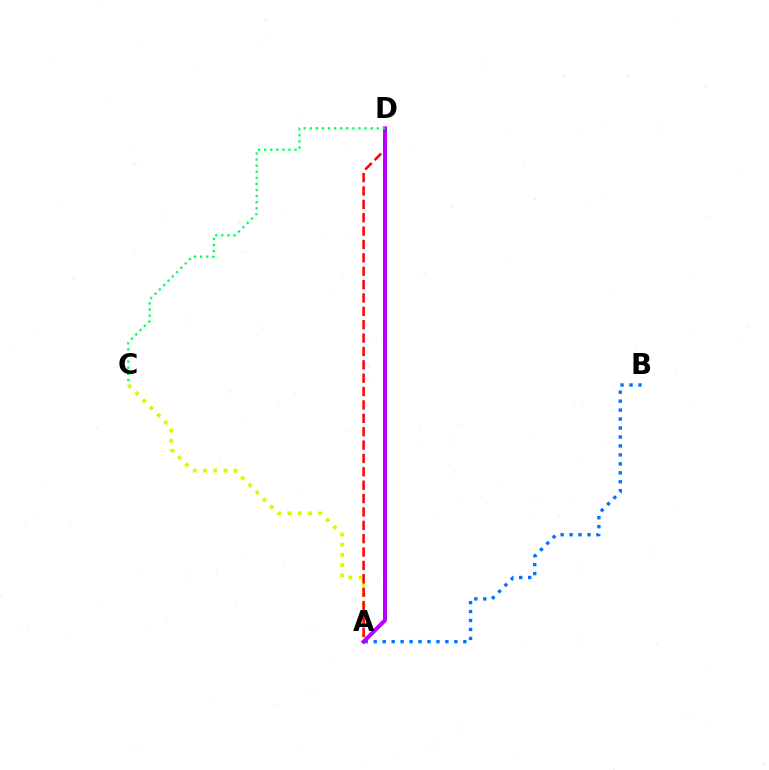{('A', 'C'): [{'color': '#d1ff00', 'line_style': 'dotted', 'thickness': 2.78}], ('A', 'B'): [{'color': '#0074ff', 'line_style': 'dotted', 'thickness': 2.43}], ('A', 'D'): [{'color': '#ff0000', 'line_style': 'dashed', 'thickness': 1.82}, {'color': '#b900ff', 'line_style': 'solid', 'thickness': 2.88}], ('C', 'D'): [{'color': '#00ff5c', 'line_style': 'dotted', 'thickness': 1.66}]}